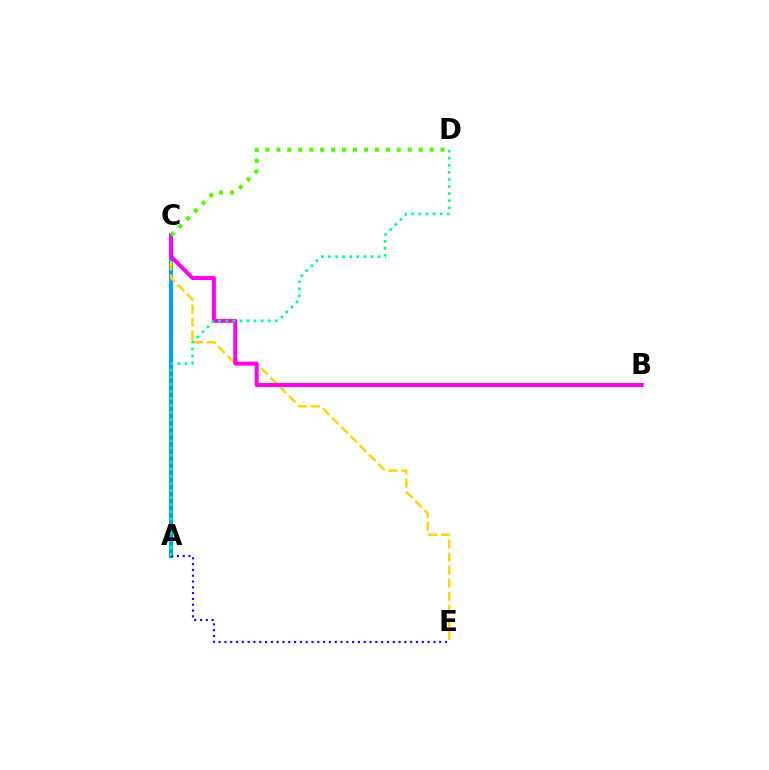{('A', 'C'): [{'color': '#ff0000', 'line_style': 'dotted', 'thickness': 2.78}, {'color': '#009eff', 'line_style': 'solid', 'thickness': 2.99}], ('C', 'E'): [{'color': '#ffd500', 'line_style': 'dashed', 'thickness': 1.77}], ('A', 'E'): [{'color': '#3700ff', 'line_style': 'dotted', 'thickness': 1.58}], ('B', 'C'): [{'color': '#ff00ed', 'line_style': 'solid', 'thickness': 2.86}], ('A', 'D'): [{'color': '#00ff86', 'line_style': 'dotted', 'thickness': 1.93}], ('C', 'D'): [{'color': '#4fff00', 'line_style': 'dotted', 'thickness': 2.97}]}